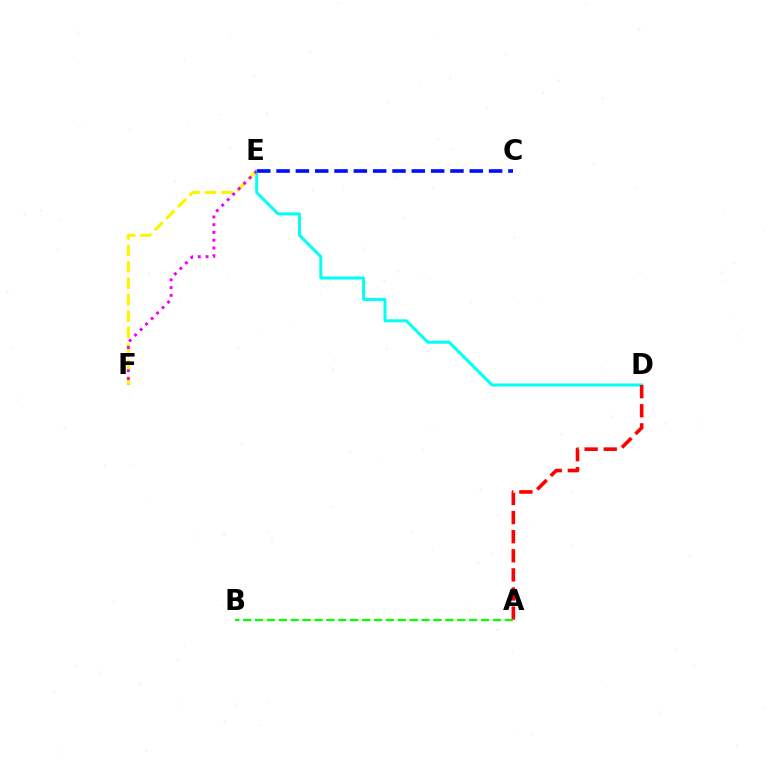{('D', 'E'): [{'color': '#00fff6', 'line_style': 'solid', 'thickness': 2.16}], ('C', 'E'): [{'color': '#0010ff', 'line_style': 'dashed', 'thickness': 2.62}], ('A', 'D'): [{'color': '#ff0000', 'line_style': 'dashed', 'thickness': 2.59}], ('E', 'F'): [{'color': '#fcf500', 'line_style': 'dashed', 'thickness': 2.23}, {'color': '#ee00ff', 'line_style': 'dotted', 'thickness': 2.11}], ('A', 'B'): [{'color': '#08ff00', 'line_style': 'dashed', 'thickness': 1.62}]}